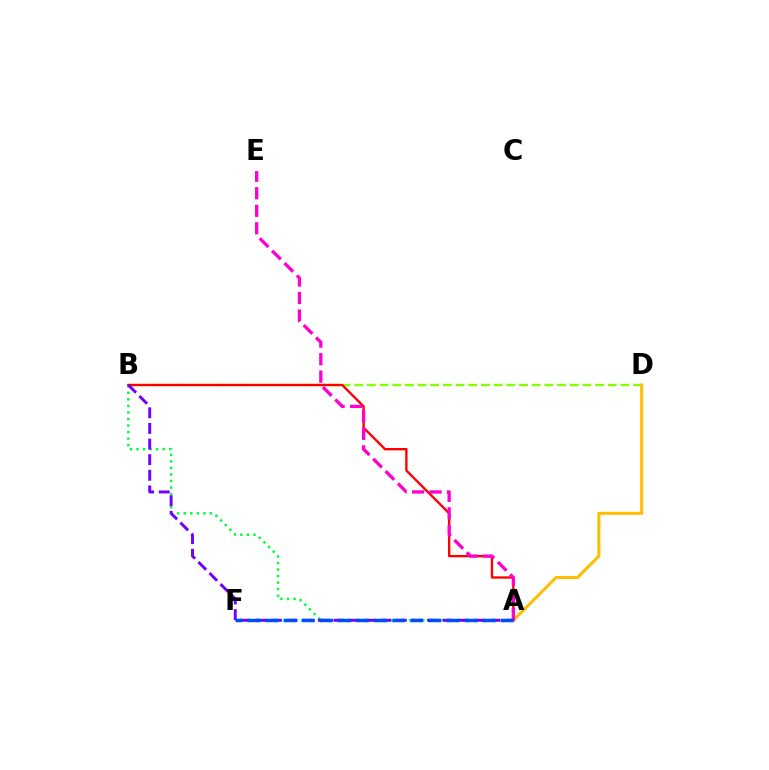{('B', 'D'): [{'color': '#84ff00', 'line_style': 'dashed', 'thickness': 1.72}], ('A', 'D'): [{'color': '#ffbd00', 'line_style': 'solid', 'thickness': 2.19}], ('A', 'B'): [{'color': '#00ff39', 'line_style': 'dotted', 'thickness': 1.78}, {'color': '#ff0000', 'line_style': 'solid', 'thickness': 1.69}, {'color': '#7200ff', 'line_style': 'dashed', 'thickness': 2.12}], ('A', 'F'): [{'color': '#00fff6', 'line_style': 'dotted', 'thickness': 2.47}, {'color': '#004bff', 'line_style': 'dashed', 'thickness': 2.45}], ('A', 'E'): [{'color': '#ff00cf', 'line_style': 'dashed', 'thickness': 2.38}]}